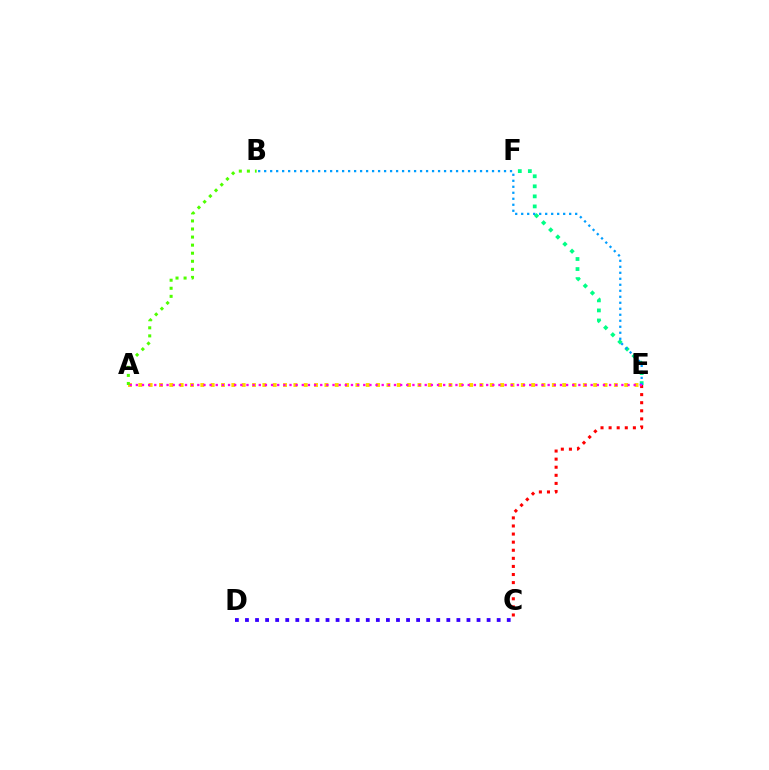{('E', 'F'): [{'color': '#00ff86', 'line_style': 'dotted', 'thickness': 2.73}], ('C', 'D'): [{'color': '#3700ff', 'line_style': 'dotted', 'thickness': 2.74}], ('A', 'E'): [{'color': '#ffd500', 'line_style': 'dotted', 'thickness': 2.81}, {'color': '#ff00ed', 'line_style': 'dotted', 'thickness': 1.67}], ('C', 'E'): [{'color': '#ff0000', 'line_style': 'dotted', 'thickness': 2.2}], ('B', 'E'): [{'color': '#009eff', 'line_style': 'dotted', 'thickness': 1.63}], ('A', 'B'): [{'color': '#4fff00', 'line_style': 'dotted', 'thickness': 2.19}]}